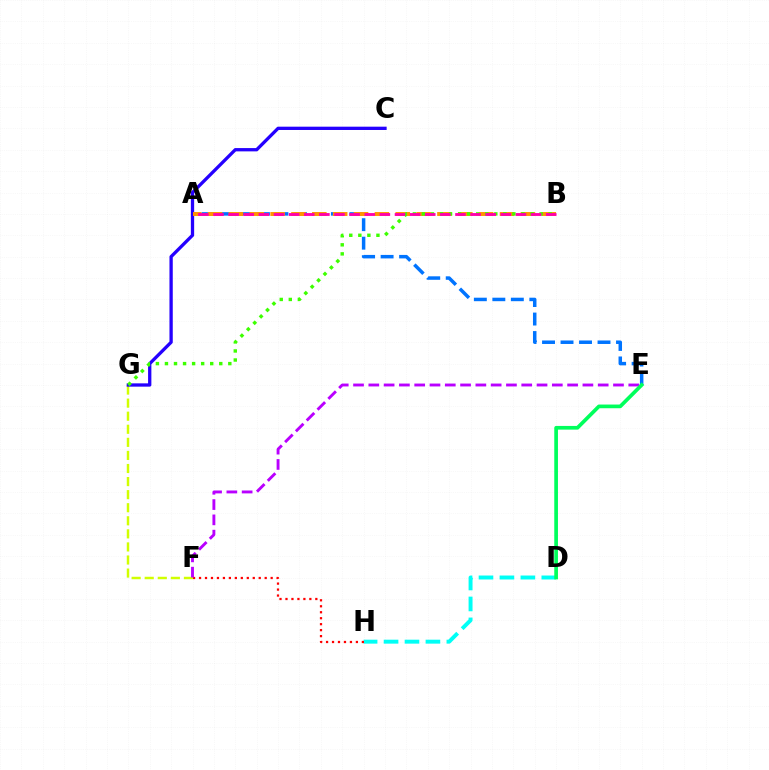{('F', 'G'): [{'color': '#d1ff00', 'line_style': 'dashed', 'thickness': 1.78}], ('A', 'E'): [{'color': '#0074ff', 'line_style': 'dashed', 'thickness': 2.51}], ('D', 'H'): [{'color': '#00fff6', 'line_style': 'dashed', 'thickness': 2.84}], ('C', 'G'): [{'color': '#2500ff', 'line_style': 'solid', 'thickness': 2.38}], ('A', 'B'): [{'color': '#ff9400', 'line_style': 'dashed', 'thickness': 2.83}, {'color': '#ff00ac', 'line_style': 'dashed', 'thickness': 2.05}], ('B', 'G'): [{'color': '#3dff00', 'line_style': 'dotted', 'thickness': 2.46}], ('F', 'H'): [{'color': '#ff0000', 'line_style': 'dotted', 'thickness': 1.62}], ('E', 'F'): [{'color': '#b900ff', 'line_style': 'dashed', 'thickness': 2.08}], ('D', 'E'): [{'color': '#00ff5c', 'line_style': 'solid', 'thickness': 2.66}]}